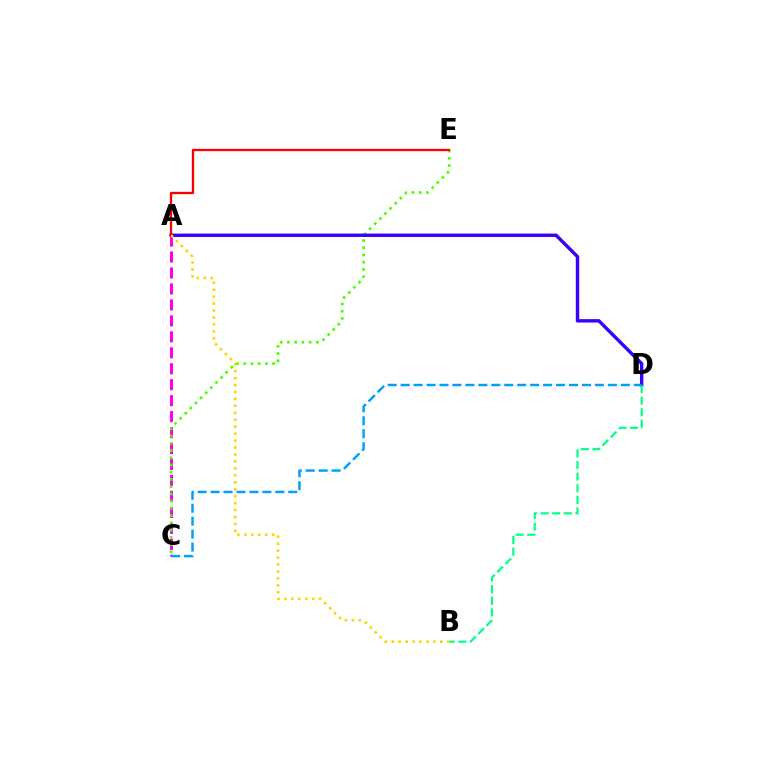{('A', 'C'): [{'color': '#ff00ed', 'line_style': 'dashed', 'thickness': 2.17}], ('C', 'E'): [{'color': '#4fff00', 'line_style': 'dotted', 'thickness': 1.96}], ('A', 'D'): [{'color': '#3700ff', 'line_style': 'solid', 'thickness': 2.45}], ('B', 'D'): [{'color': '#00ff86', 'line_style': 'dashed', 'thickness': 1.58}], ('A', 'E'): [{'color': '#ff0000', 'line_style': 'solid', 'thickness': 1.67}], ('C', 'D'): [{'color': '#009eff', 'line_style': 'dashed', 'thickness': 1.76}], ('A', 'B'): [{'color': '#ffd500', 'line_style': 'dotted', 'thickness': 1.89}]}